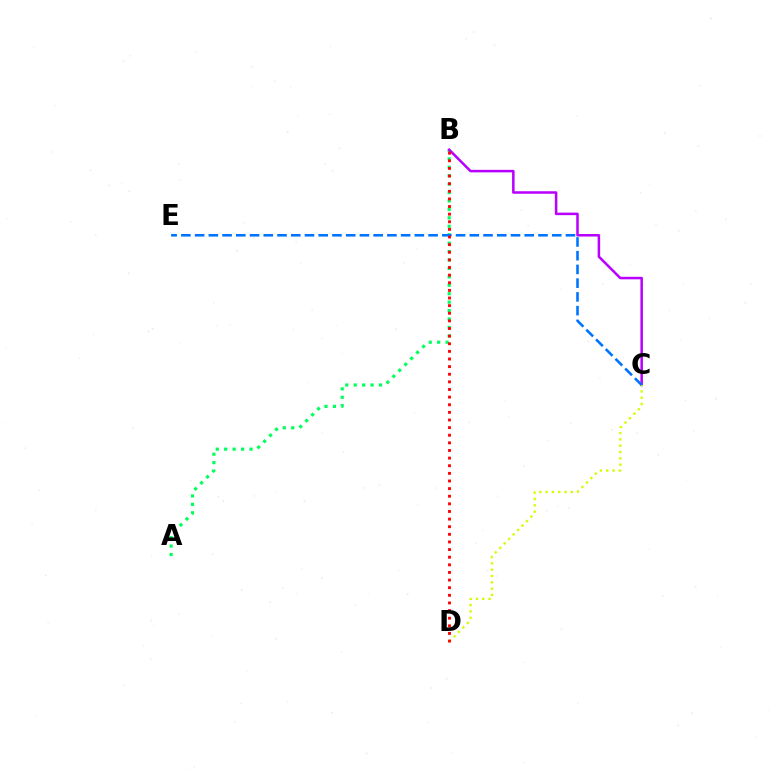{('A', 'B'): [{'color': '#00ff5c', 'line_style': 'dotted', 'thickness': 2.29}], ('B', 'C'): [{'color': '#b900ff', 'line_style': 'solid', 'thickness': 1.82}], ('C', 'D'): [{'color': '#d1ff00', 'line_style': 'dotted', 'thickness': 1.72}], ('C', 'E'): [{'color': '#0074ff', 'line_style': 'dashed', 'thickness': 1.87}], ('B', 'D'): [{'color': '#ff0000', 'line_style': 'dotted', 'thickness': 2.07}]}